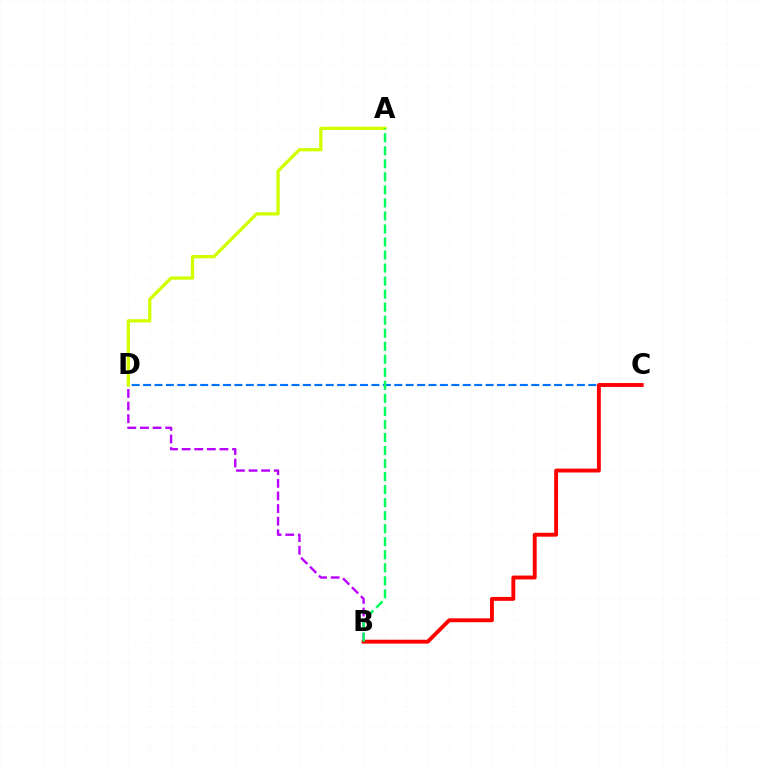{('C', 'D'): [{'color': '#0074ff', 'line_style': 'dashed', 'thickness': 1.55}], ('B', 'D'): [{'color': '#b900ff', 'line_style': 'dashed', 'thickness': 1.71}], ('B', 'C'): [{'color': '#ff0000', 'line_style': 'solid', 'thickness': 2.8}], ('A', 'D'): [{'color': '#d1ff00', 'line_style': 'solid', 'thickness': 2.38}], ('A', 'B'): [{'color': '#00ff5c', 'line_style': 'dashed', 'thickness': 1.77}]}